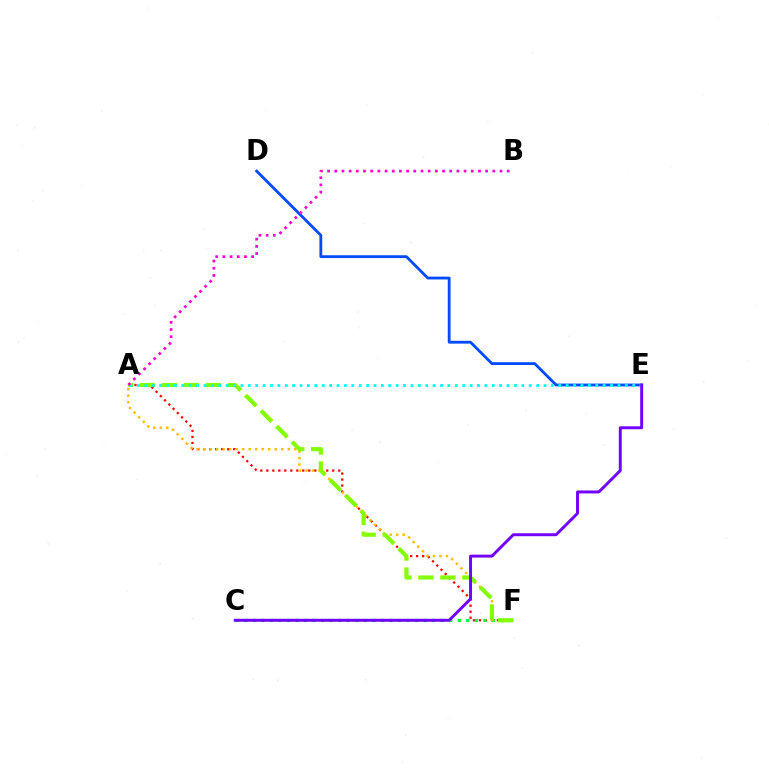{('D', 'E'): [{'color': '#004bff', 'line_style': 'solid', 'thickness': 2.02}], ('A', 'F'): [{'color': '#ff0000', 'line_style': 'dotted', 'thickness': 1.63}, {'color': '#ffbd00', 'line_style': 'dotted', 'thickness': 1.77}, {'color': '#84ff00', 'line_style': 'dashed', 'thickness': 2.99}], ('C', 'F'): [{'color': '#00ff39', 'line_style': 'dotted', 'thickness': 2.32}], ('A', 'E'): [{'color': '#00fff6', 'line_style': 'dotted', 'thickness': 2.01}], ('C', 'E'): [{'color': '#7200ff', 'line_style': 'solid', 'thickness': 2.12}], ('A', 'B'): [{'color': '#ff00cf', 'line_style': 'dotted', 'thickness': 1.95}]}